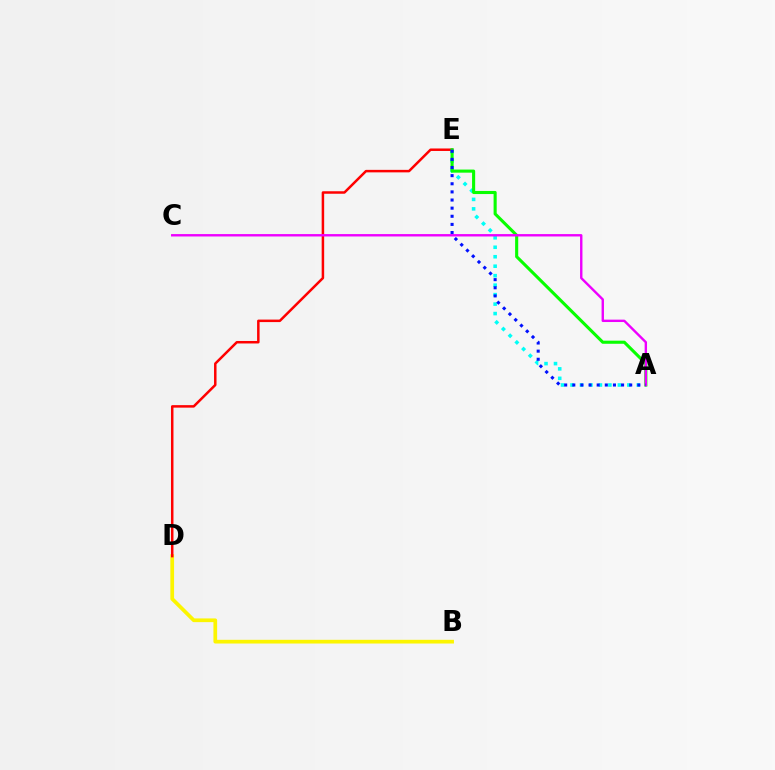{('A', 'E'): [{'color': '#00fff6', 'line_style': 'dotted', 'thickness': 2.57}, {'color': '#08ff00', 'line_style': 'solid', 'thickness': 2.23}, {'color': '#0010ff', 'line_style': 'dotted', 'thickness': 2.21}], ('B', 'D'): [{'color': '#fcf500', 'line_style': 'solid', 'thickness': 2.67}], ('D', 'E'): [{'color': '#ff0000', 'line_style': 'solid', 'thickness': 1.8}], ('A', 'C'): [{'color': '#ee00ff', 'line_style': 'solid', 'thickness': 1.72}]}